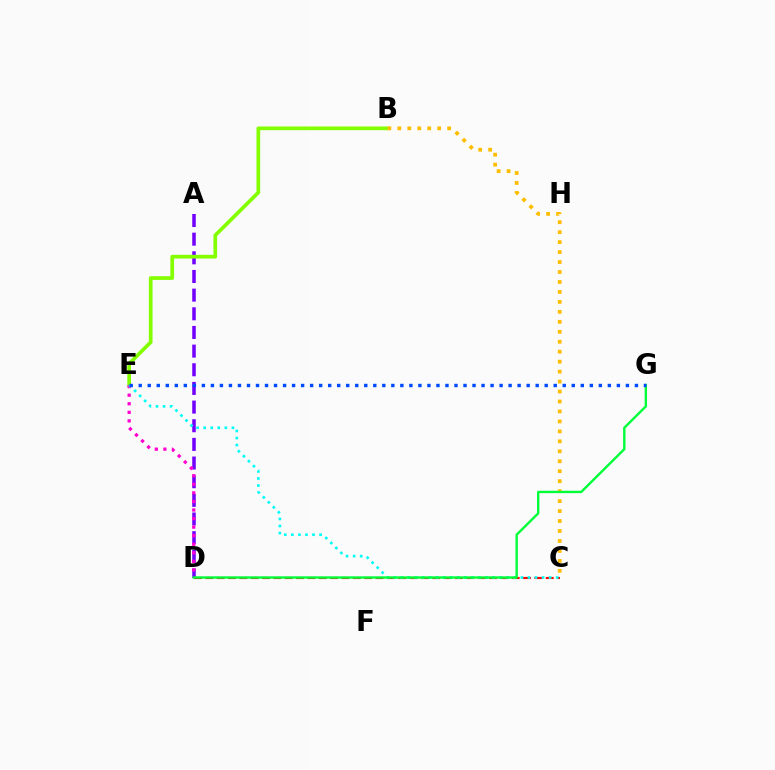{('A', 'D'): [{'color': '#7200ff', 'line_style': 'dashed', 'thickness': 2.53}], ('C', 'D'): [{'color': '#ff0000', 'line_style': 'dashed', 'thickness': 1.54}], ('B', 'E'): [{'color': '#84ff00', 'line_style': 'solid', 'thickness': 2.67}], ('D', 'E'): [{'color': '#ff00cf', 'line_style': 'dotted', 'thickness': 2.33}], ('B', 'C'): [{'color': '#ffbd00', 'line_style': 'dotted', 'thickness': 2.71}], ('C', 'E'): [{'color': '#00fff6', 'line_style': 'dotted', 'thickness': 1.92}], ('D', 'G'): [{'color': '#00ff39', 'line_style': 'solid', 'thickness': 1.72}], ('E', 'G'): [{'color': '#004bff', 'line_style': 'dotted', 'thickness': 2.45}]}